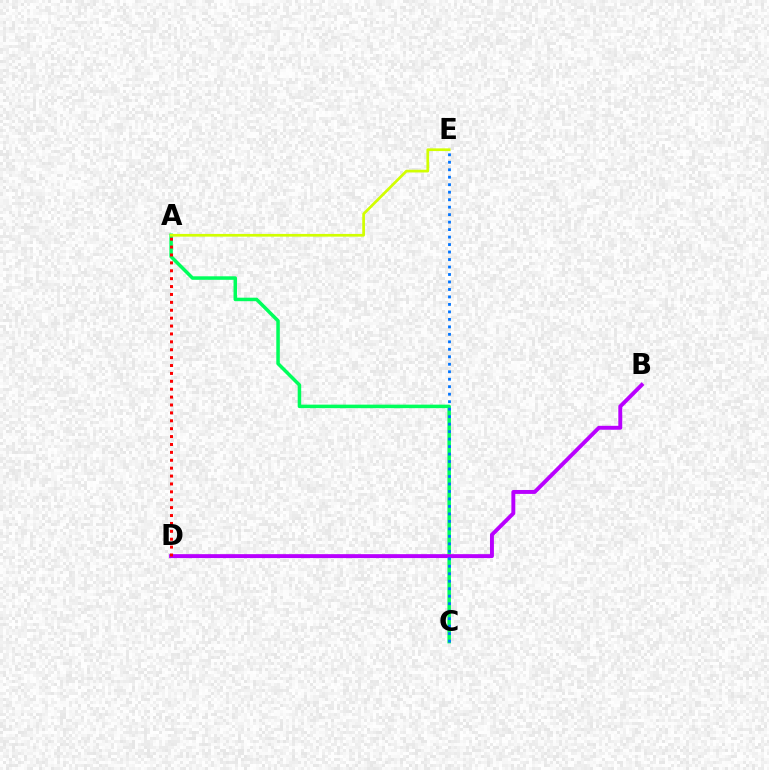{('A', 'C'): [{'color': '#00ff5c', 'line_style': 'solid', 'thickness': 2.53}], ('B', 'D'): [{'color': '#b900ff', 'line_style': 'solid', 'thickness': 2.83}], ('C', 'E'): [{'color': '#0074ff', 'line_style': 'dotted', 'thickness': 2.03}], ('A', 'D'): [{'color': '#ff0000', 'line_style': 'dotted', 'thickness': 2.15}], ('A', 'E'): [{'color': '#d1ff00', 'line_style': 'solid', 'thickness': 1.95}]}